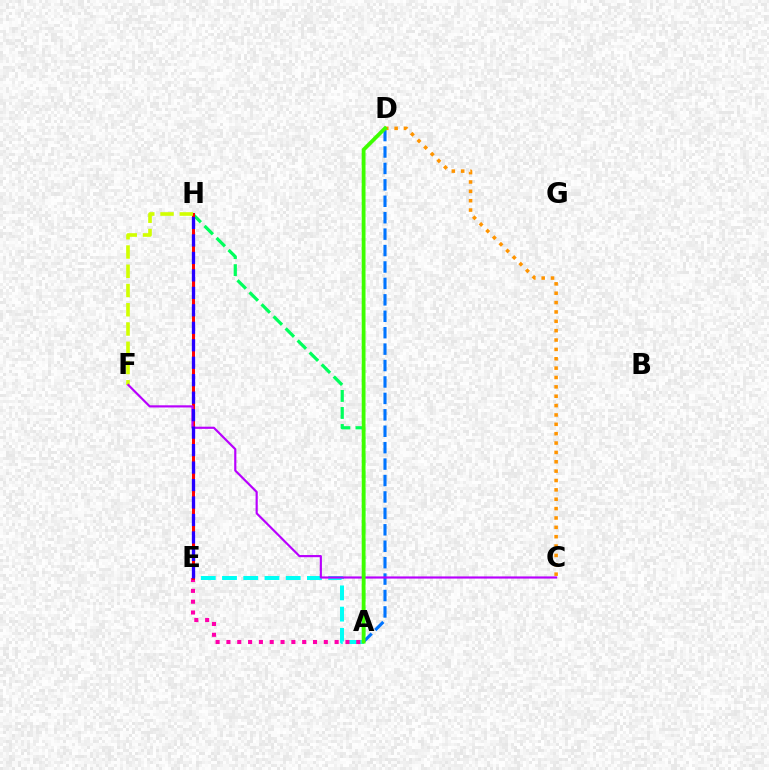{('A', 'H'): [{'color': '#00ff5c', 'line_style': 'dashed', 'thickness': 2.31}], ('A', 'E'): [{'color': '#00fff6', 'line_style': 'dashed', 'thickness': 2.88}, {'color': '#ff00ac', 'line_style': 'dotted', 'thickness': 2.94}], ('A', 'D'): [{'color': '#0074ff', 'line_style': 'dashed', 'thickness': 2.23}, {'color': '#3dff00', 'line_style': 'solid', 'thickness': 2.74}], ('C', 'D'): [{'color': '#ff9400', 'line_style': 'dotted', 'thickness': 2.54}], ('E', 'H'): [{'color': '#ff0000', 'line_style': 'solid', 'thickness': 2.14}, {'color': '#2500ff', 'line_style': 'dashed', 'thickness': 2.37}], ('F', 'H'): [{'color': '#d1ff00', 'line_style': 'dashed', 'thickness': 2.62}], ('C', 'F'): [{'color': '#b900ff', 'line_style': 'solid', 'thickness': 1.56}]}